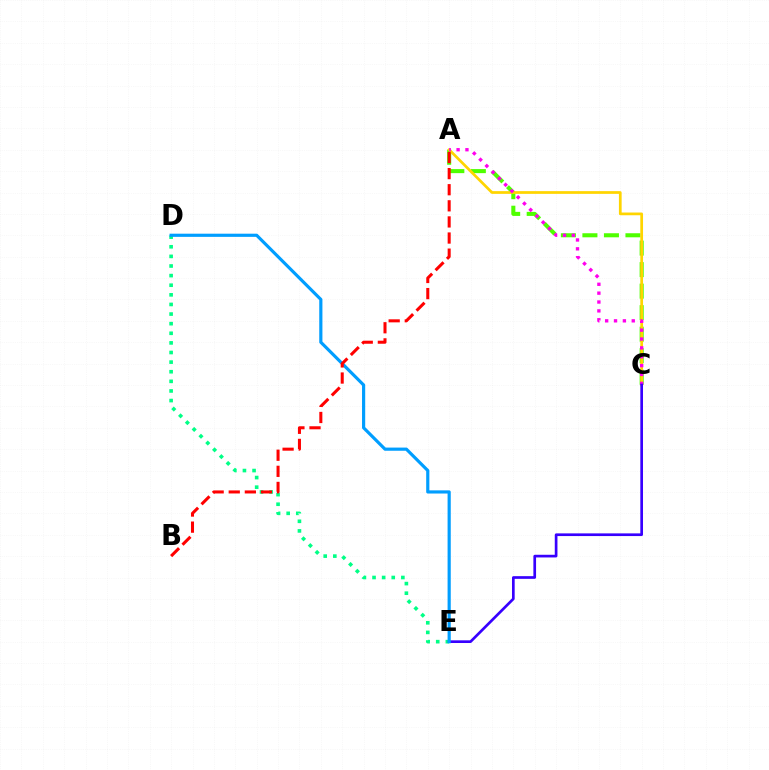{('A', 'C'): [{'color': '#4fff00', 'line_style': 'dashed', 'thickness': 2.92}, {'color': '#ffd500', 'line_style': 'solid', 'thickness': 1.96}, {'color': '#ff00ed', 'line_style': 'dotted', 'thickness': 2.41}], ('D', 'E'): [{'color': '#00ff86', 'line_style': 'dotted', 'thickness': 2.61}, {'color': '#009eff', 'line_style': 'solid', 'thickness': 2.28}], ('C', 'E'): [{'color': '#3700ff', 'line_style': 'solid', 'thickness': 1.93}], ('A', 'B'): [{'color': '#ff0000', 'line_style': 'dashed', 'thickness': 2.19}]}